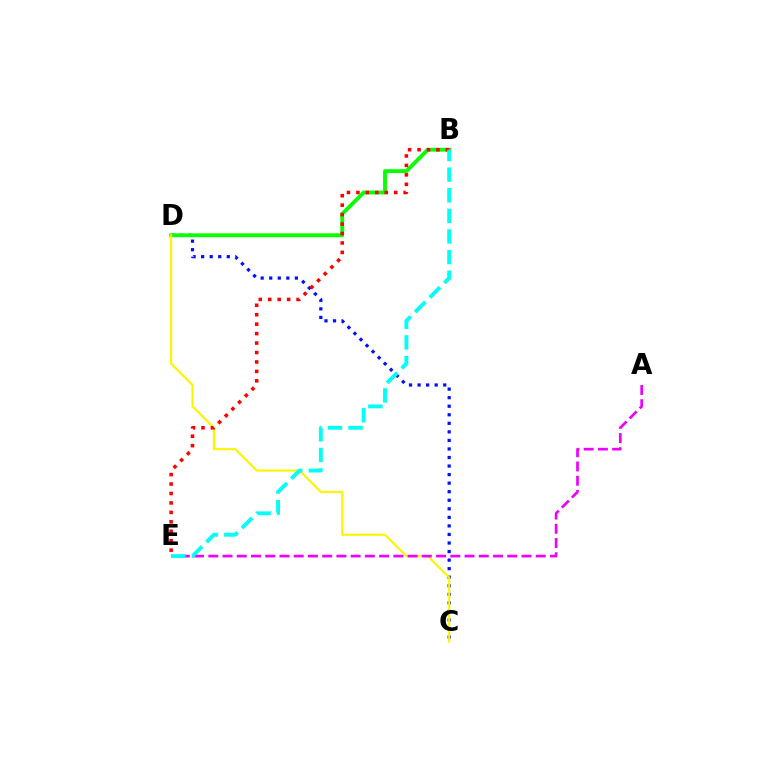{('C', 'D'): [{'color': '#0010ff', 'line_style': 'dotted', 'thickness': 2.32}, {'color': '#fcf500', 'line_style': 'solid', 'thickness': 1.53}], ('B', 'D'): [{'color': '#08ff00', 'line_style': 'solid', 'thickness': 2.77}], ('B', 'E'): [{'color': '#ff0000', 'line_style': 'dotted', 'thickness': 2.57}, {'color': '#00fff6', 'line_style': 'dashed', 'thickness': 2.8}], ('A', 'E'): [{'color': '#ee00ff', 'line_style': 'dashed', 'thickness': 1.93}]}